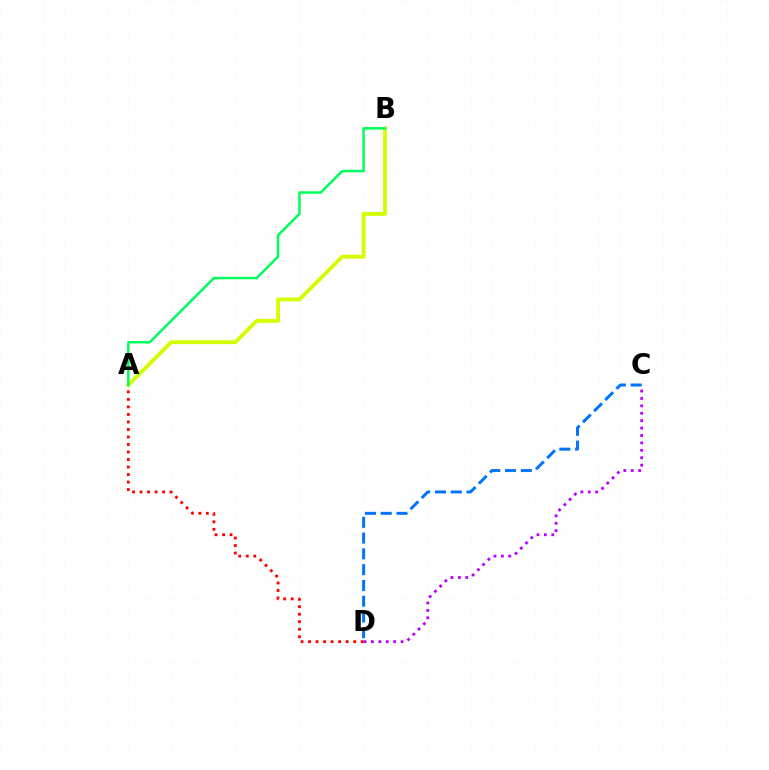{('A', 'D'): [{'color': '#ff0000', 'line_style': 'dotted', 'thickness': 2.04}], ('A', 'B'): [{'color': '#d1ff00', 'line_style': 'solid', 'thickness': 2.77}, {'color': '#00ff5c', 'line_style': 'solid', 'thickness': 1.81}], ('C', 'D'): [{'color': '#0074ff', 'line_style': 'dashed', 'thickness': 2.14}, {'color': '#b900ff', 'line_style': 'dotted', 'thickness': 2.01}]}